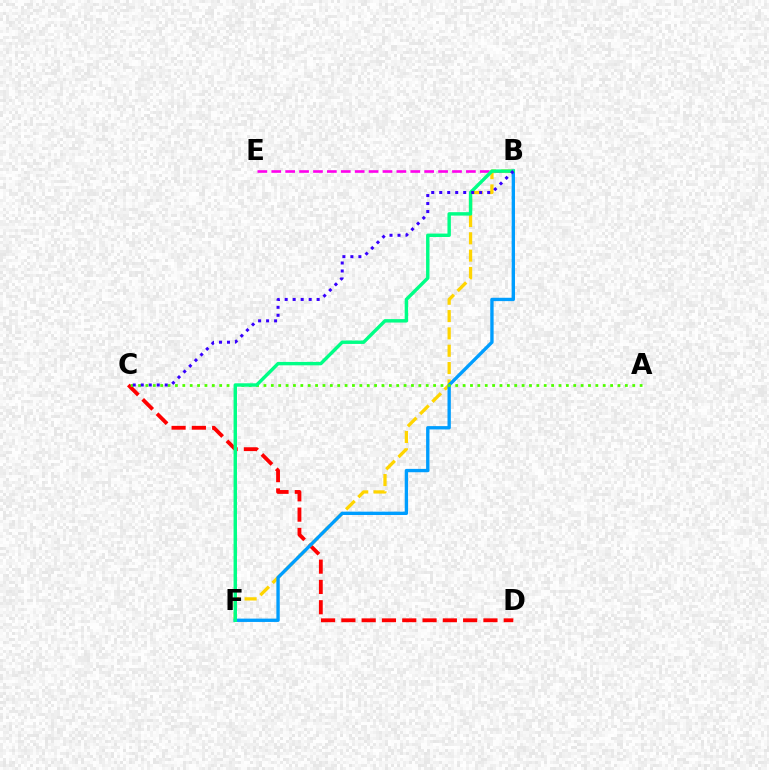{('B', 'E'): [{'color': '#ff00ed', 'line_style': 'dashed', 'thickness': 1.89}], ('C', 'D'): [{'color': '#ff0000', 'line_style': 'dashed', 'thickness': 2.76}], ('B', 'F'): [{'color': '#ffd500', 'line_style': 'dashed', 'thickness': 2.35}, {'color': '#009eff', 'line_style': 'solid', 'thickness': 2.41}, {'color': '#00ff86', 'line_style': 'solid', 'thickness': 2.47}], ('A', 'C'): [{'color': '#4fff00', 'line_style': 'dotted', 'thickness': 2.0}], ('B', 'C'): [{'color': '#3700ff', 'line_style': 'dotted', 'thickness': 2.17}]}